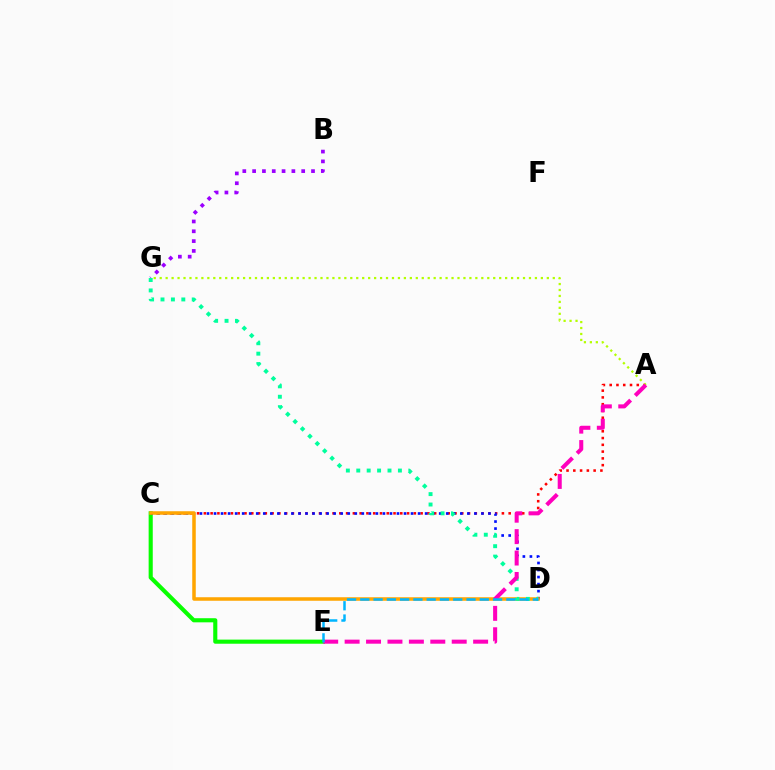{('C', 'E'): [{'color': '#08ff00', 'line_style': 'solid', 'thickness': 2.96}], ('B', 'G'): [{'color': '#9b00ff', 'line_style': 'dotted', 'thickness': 2.67}], ('A', 'C'): [{'color': '#ff0000', 'line_style': 'dotted', 'thickness': 1.84}], ('C', 'D'): [{'color': '#0010ff', 'line_style': 'dotted', 'thickness': 1.91}, {'color': '#ffa500', 'line_style': 'solid', 'thickness': 2.54}], ('D', 'G'): [{'color': '#00ff9d', 'line_style': 'dotted', 'thickness': 2.83}], ('A', 'G'): [{'color': '#b3ff00', 'line_style': 'dotted', 'thickness': 1.62}], ('A', 'E'): [{'color': '#ff00bd', 'line_style': 'dashed', 'thickness': 2.91}], ('D', 'E'): [{'color': '#00b5ff', 'line_style': 'dashed', 'thickness': 1.8}]}